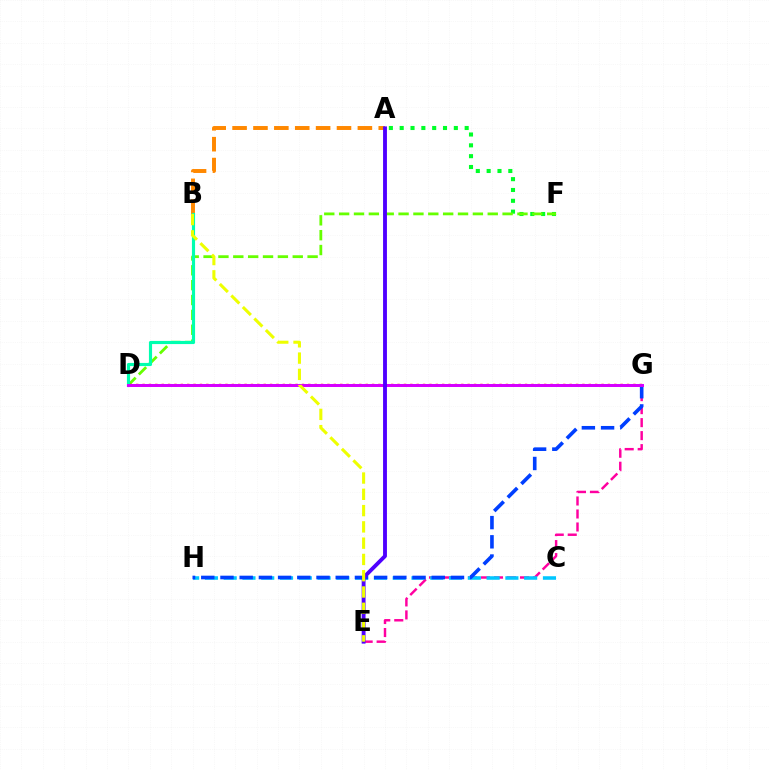{('A', 'F'): [{'color': '#00ff27', 'line_style': 'dotted', 'thickness': 2.94}], ('E', 'G'): [{'color': '#ff00a0', 'line_style': 'dashed', 'thickness': 1.77}], ('D', 'F'): [{'color': '#66ff00', 'line_style': 'dashed', 'thickness': 2.02}], ('A', 'B'): [{'color': '#ff8800', 'line_style': 'dashed', 'thickness': 2.84}], ('D', 'G'): [{'color': '#ff0000', 'line_style': 'dotted', 'thickness': 1.73}, {'color': '#d600ff', 'line_style': 'solid', 'thickness': 2.15}], ('C', 'H'): [{'color': '#00c7ff', 'line_style': 'dashed', 'thickness': 2.55}], ('G', 'H'): [{'color': '#003fff', 'line_style': 'dashed', 'thickness': 2.61}], ('B', 'D'): [{'color': '#00ffaf', 'line_style': 'solid', 'thickness': 2.27}], ('A', 'E'): [{'color': '#4f00ff', 'line_style': 'solid', 'thickness': 2.78}], ('B', 'E'): [{'color': '#eeff00', 'line_style': 'dashed', 'thickness': 2.21}]}